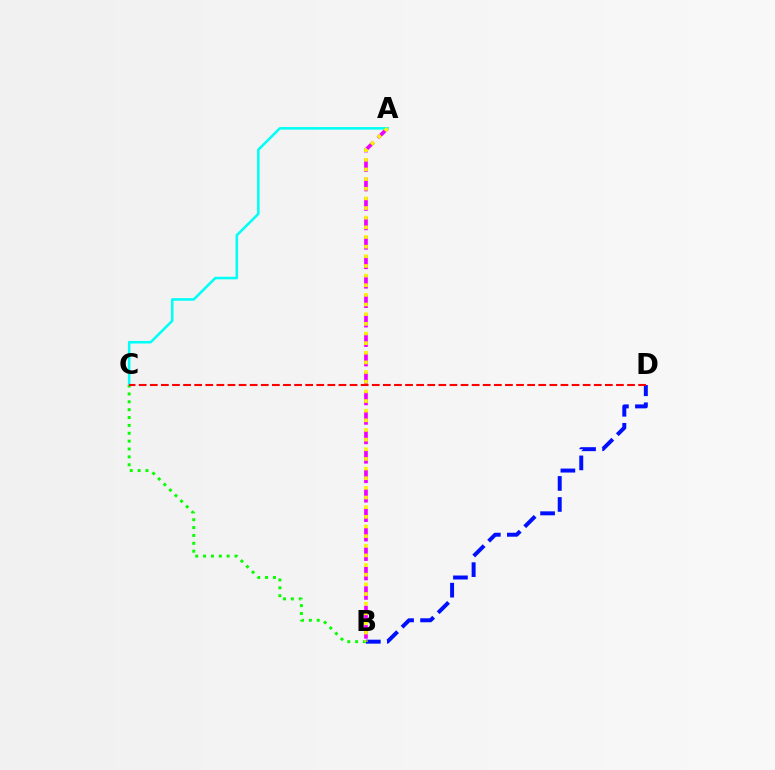{('A', 'B'): [{'color': '#ee00ff', 'line_style': 'dashed', 'thickness': 2.64}, {'color': '#fcf500', 'line_style': 'dotted', 'thickness': 2.62}], ('A', 'C'): [{'color': '#00fff6', 'line_style': 'solid', 'thickness': 1.84}], ('B', 'C'): [{'color': '#08ff00', 'line_style': 'dotted', 'thickness': 2.14}], ('B', 'D'): [{'color': '#0010ff', 'line_style': 'dashed', 'thickness': 2.86}], ('C', 'D'): [{'color': '#ff0000', 'line_style': 'dashed', 'thickness': 1.51}]}